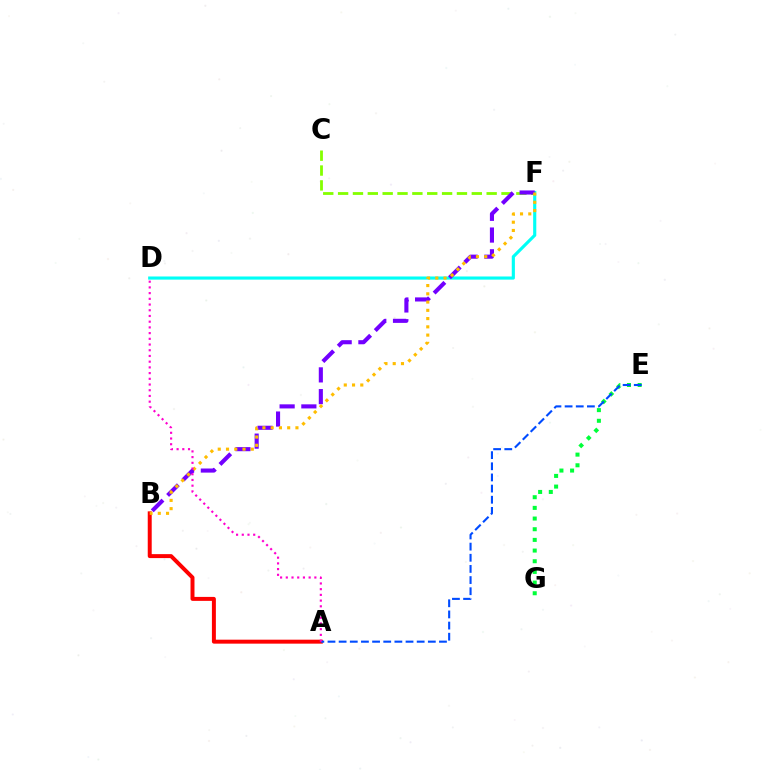{('C', 'F'): [{'color': '#84ff00', 'line_style': 'dashed', 'thickness': 2.02}], ('A', 'B'): [{'color': '#ff0000', 'line_style': 'solid', 'thickness': 2.86}], ('E', 'G'): [{'color': '#00ff39', 'line_style': 'dotted', 'thickness': 2.9}], ('D', 'F'): [{'color': '#00fff6', 'line_style': 'solid', 'thickness': 2.26}], ('B', 'F'): [{'color': '#7200ff', 'line_style': 'dashed', 'thickness': 2.95}, {'color': '#ffbd00', 'line_style': 'dotted', 'thickness': 2.24}], ('A', 'E'): [{'color': '#004bff', 'line_style': 'dashed', 'thickness': 1.51}], ('A', 'D'): [{'color': '#ff00cf', 'line_style': 'dotted', 'thickness': 1.55}]}